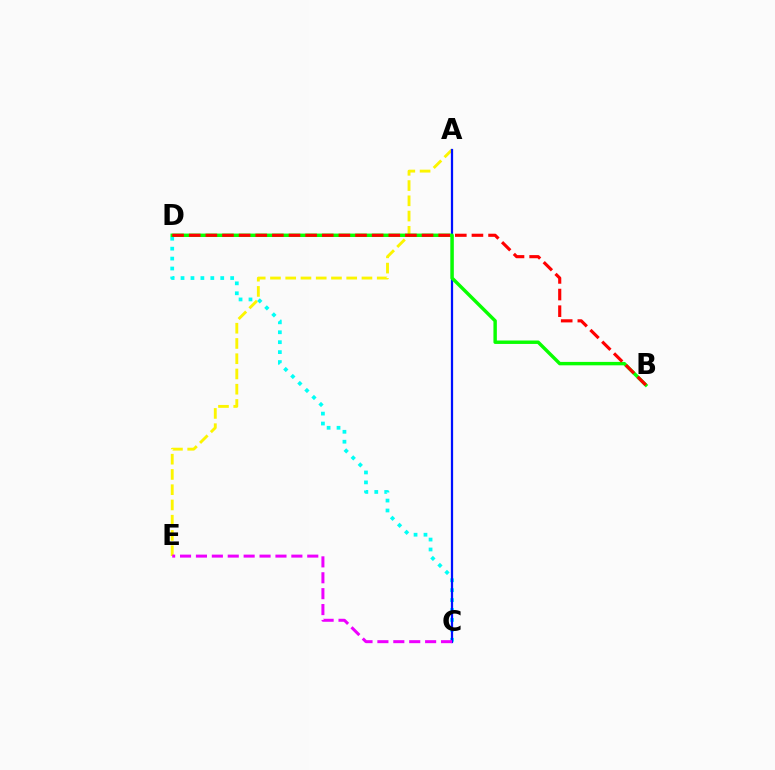{('A', 'E'): [{'color': '#fcf500', 'line_style': 'dashed', 'thickness': 2.07}], ('C', 'D'): [{'color': '#00fff6', 'line_style': 'dotted', 'thickness': 2.7}], ('A', 'C'): [{'color': '#0010ff', 'line_style': 'solid', 'thickness': 1.61}], ('C', 'E'): [{'color': '#ee00ff', 'line_style': 'dashed', 'thickness': 2.16}], ('B', 'D'): [{'color': '#08ff00', 'line_style': 'solid', 'thickness': 2.47}, {'color': '#ff0000', 'line_style': 'dashed', 'thickness': 2.26}]}